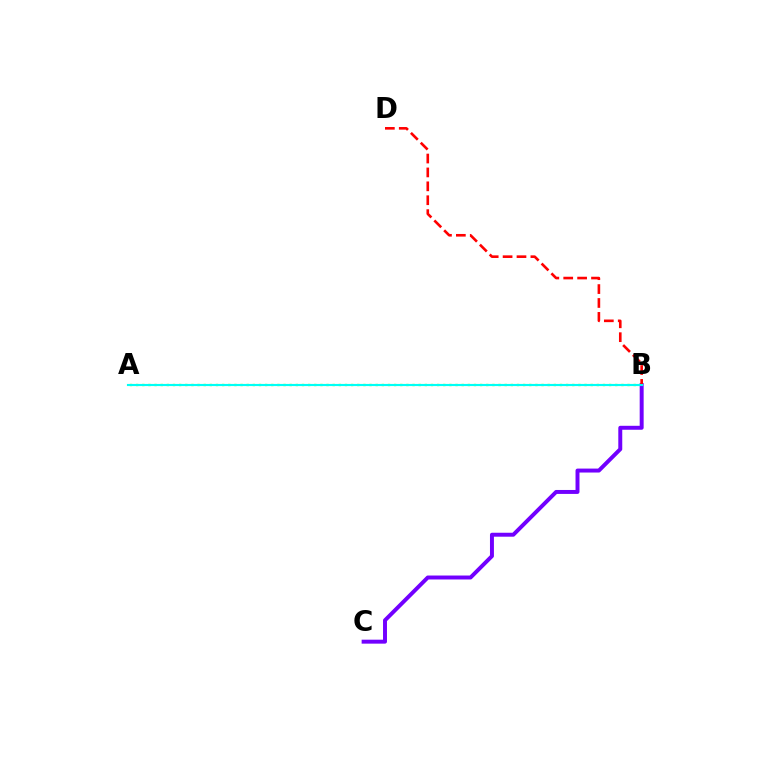{('A', 'B'): [{'color': '#84ff00', 'line_style': 'dotted', 'thickness': 1.67}, {'color': '#00fff6', 'line_style': 'solid', 'thickness': 1.54}], ('B', 'C'): [{'color': '#7200ff', 'line_style': 'solid', 'thickness': 2.85}], ('B', 'D'): [{'color': '#ff0000', 'line_style': 'dashed', 'thickness': 1.89}]}